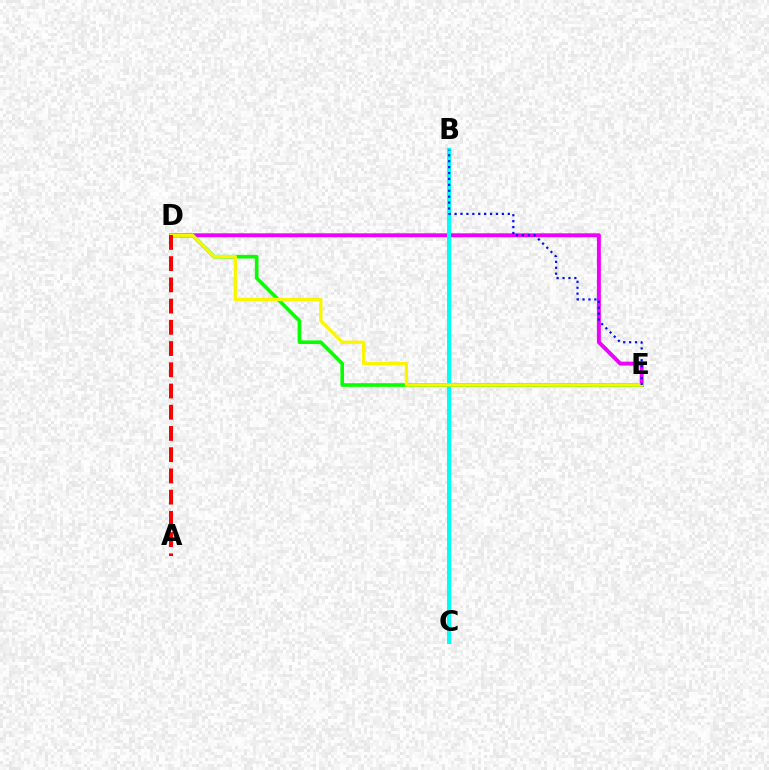{('D', 'E'): [{'color': '#ee00ff', 'line_style': 'solid', 'thickness': 2.82}, {'color': '#08ff00', 'line_style': 'solid', 'thickness': 2.61}, {'color': '#fcf500', 'line_style': 'solid', 'thickness': 2.37}], ('B', 'C'): [{'color': '#00fff6', 'line_style': 'solid', 'thickness': 2.9}], ('B', 'E'): [{'color': '#0010ff', 'line_style': 'dotted', 'thickness': 1.61}], ('A', 'D'): [{'color': '#ff0000', 'line_style': 'dashed', 'thickness': 2.88}]}